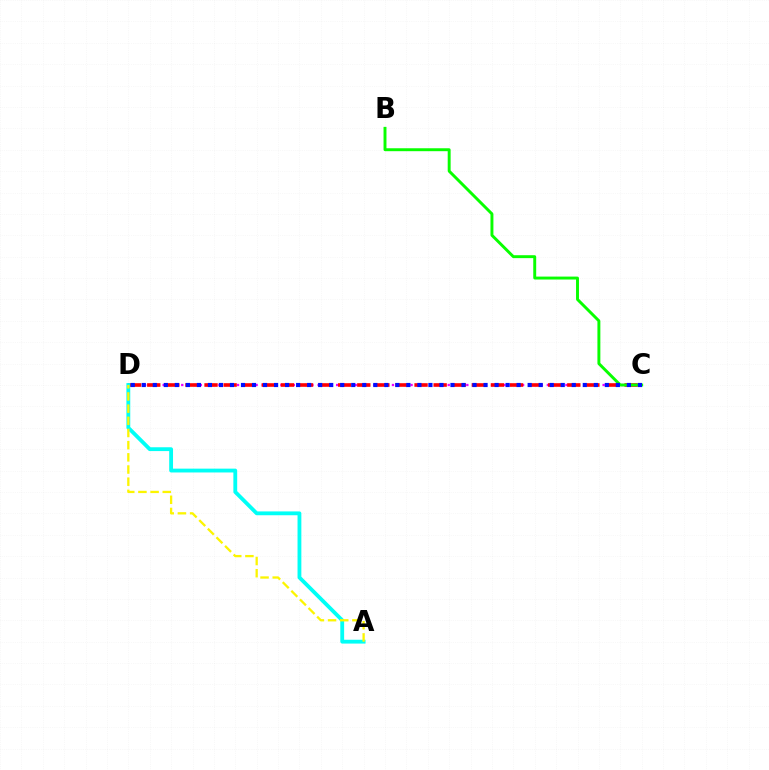{('C', 'D'): [{'color': '#ee00ff', 'line_style': 'dotted', 'thickness': 1.68}, {'color': '#ff0000', 'line_style': 'dashed', 'thickness': 2.59}, {'color': '#0010ff', 'line_style': 'dotted', 'thickness': 3.0}], ('A', 'D'): [{'color': '#00fff6', 'line_style': 'solid', 'thickness': 2.75}, {'color': '#fcf500', 'line_style': 'dashed', 'thickness': 1.65}], ('B', 'C'): [{'color': '#08ff00', 'line_style': 'solid', 'thickness': 2.11}]}